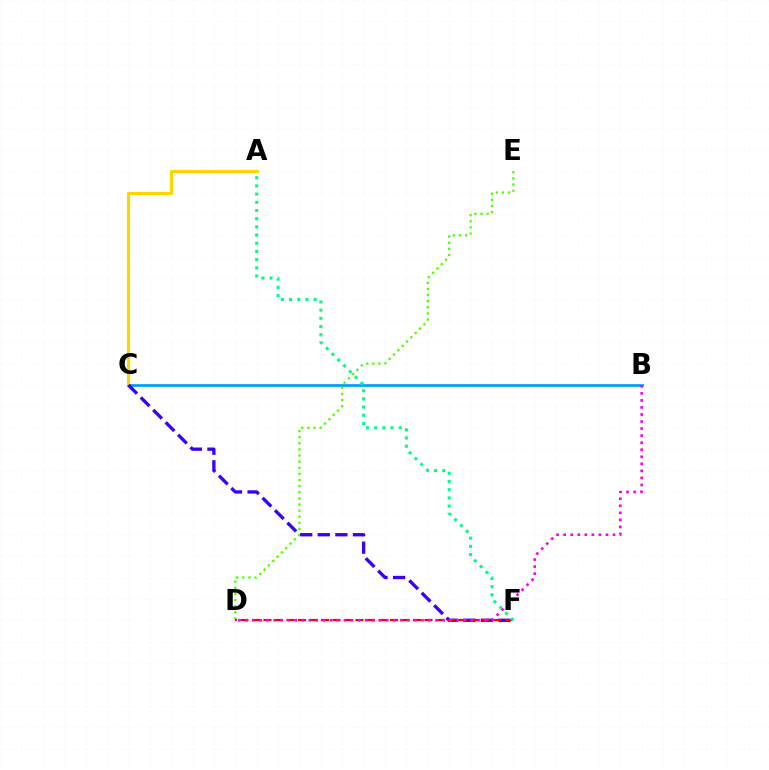{('B', 'C'): [{'color': '#009eff', 'line_style': 'solid', 'thickness': 1.97}], ('D', 'E'): [{'color': '#4fff00', 'line_style': 'dotted', 'thickness': 1.66}], ('A', 'C'): [{'color': '#ffd500', 'line_style': 'solid', 'thickness': 2.25}], ('C', 'F'): [{'color': '#3700ff', 'line_style': 'dashed', 'thickness': 2.39}], ('D', 'F'): [{'color': '#ff0000', 'line_style': 'dashed', 'thickness': 1.56}], ('A', 'F'): [{'color': '#00ff86', 'line_style': 'dotted', 'thickness': 2.23}], ('B', 'D'): [{'color': '#ff00ed', 'line_style': 'dotted', 'thickness': 1.91}]}